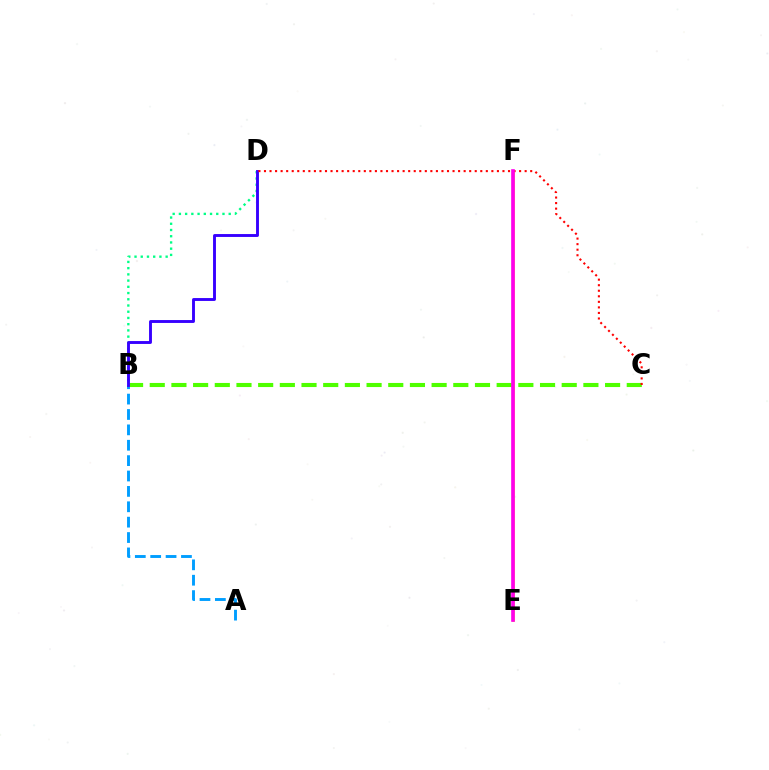{('A', 'B'): [{'color': '#009eff', 'line_style': 'dashed', 'thickness': 2.09}], ('B', 'D'): [{'color': '#00ff86', 'line_style': 'dotted', 'thickness': 1.69}, {'color': '#3700ff', 'line_style': 'solid', 'thickness': 2.08}], ('E', 'F'): [{'color': '#ffd500', 'line_style': 'solid', 'thickness': 1.89}, {'color': '#ff00ed', 'line_style': 'solid', 'thickness': 2.63}], ('B', 'C'): [{'color': '#4fff00', 'line_style': 'dashed', 'thickness': 2.95}], ('C', 'D'): [{'color': '#ff0000', 'line_style': 'dotted', 'thickness': 1.51}]}